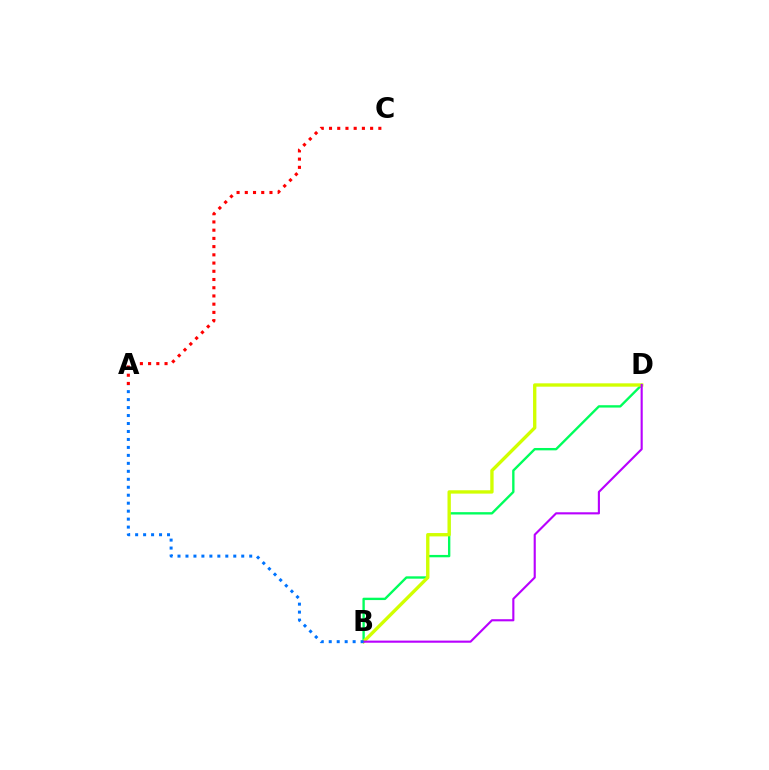{('B', 'D'): [{'color': '#00ff5c', 'line_style': 'solid', 'thickness': 1.7}, {'color': '#d1ff00', 'line_style': 'solid', 'thickness': 2.41}, {'color': '#b900ff', 'line_style': 'solid', 'thickness': 1.53}], ('A', 'C'): [{'color': '#ff0000', 'line_style': 'dotted', 'thickness': 2.23}], ('A', 'B'): [{'color': '#0074ff', 'line_style': 'dotted', 'thickness': 2.16}]}